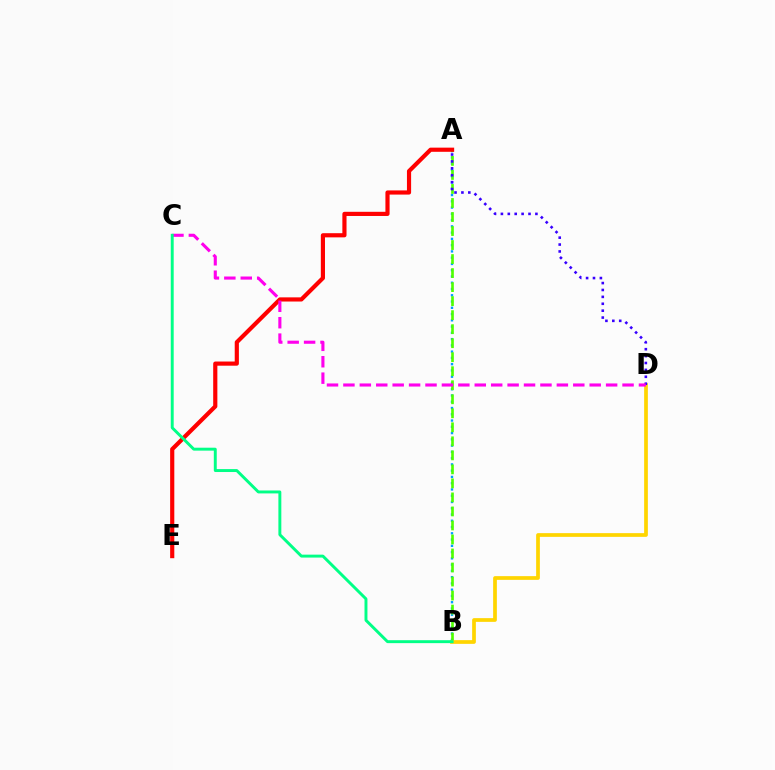{('A', 'B'): [{'color': '#009eff', 'line_style': 'dotted', 'thickness': 1.7}, {'color': '#4fff00', 'line_style': 'dashed', 'thickness': 1.9}], ('A', 'E'): [{'color': '#ff0000', 'line_style': 'solid', 'thickness': 3.0}], ('B', 'D'): [{'color': '#ffd500', 'line_style': 'solid', 'thickness': 2.68}], ('A', 'D'): [{'color': '#3700ff', 'line_style': 'dotted', 'thickness': 1.87}], ('C', 'D'): [{'color': '#ff00ed', 'line_style': 'dashed', 'thickness': 2.23}], ('B', 'C'): [{'color': '#00ff86', 'line_style': 'solid', 'thickness': 2.11}]}